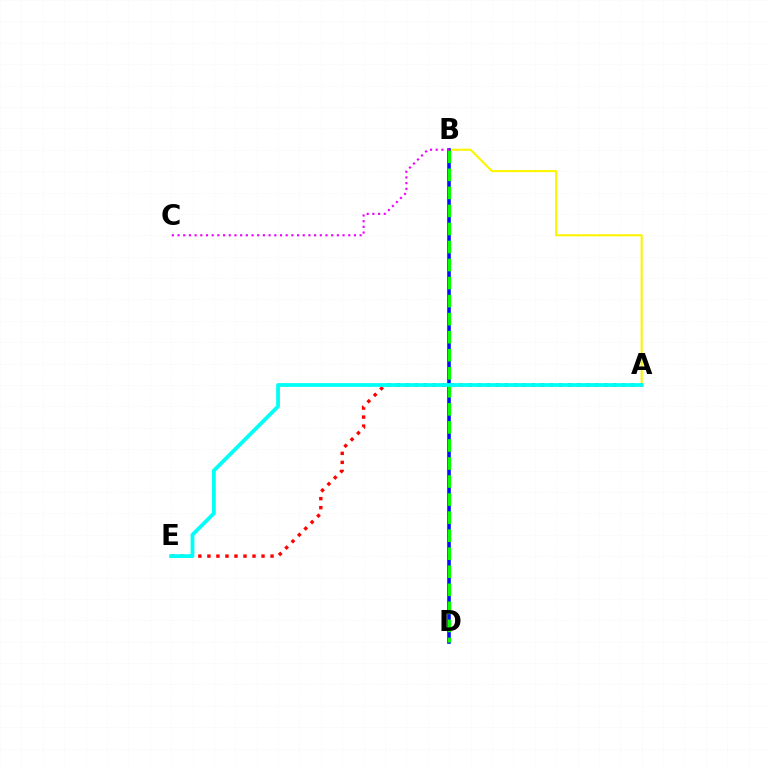{('A', 'B'): [{'color': '#fcf500', 'line_style': 'solid', 'thickness': 1.52}], ('B', 'D'): [{'color': '#0010ff', 'line_style': 'solid', 'thickness': 2.59}, {'color': '#08ff00', 'line_style': 'dashed', 'thickness': 2.45}], ('A', 'E'): [{'color': '#ff0000', 'line_style': 'dotted', 'thickness': 2.45}, {'color': '#00fff6', 'line_style': 'solid', 'thickness': 2.72}], ('B', 'C'): [{'color': '#ee00ff', 'line_style': 'dotted', 'thickness': 1.55}]}